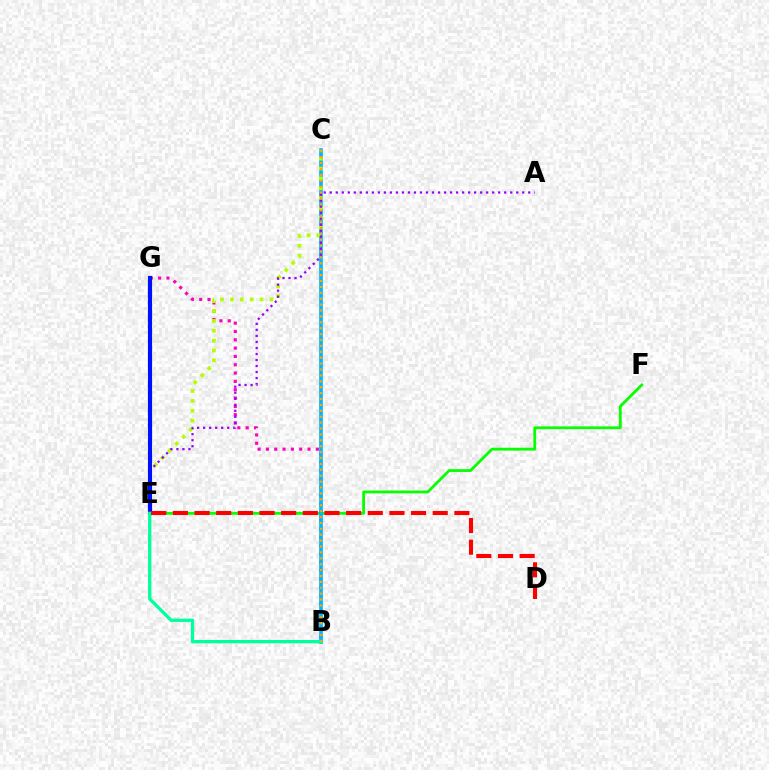{('E', 'F'): [{'color': '#08ff00', 'line_style': 'solid', 'thickness': 2.02}], ('B', 'G'): [{'color': '#ff00bd', 'line_style': 'dotted', 'thickness': 2.26}], ('B', 'C'): [{'color': '#00b5ff', 'line_style': 'solid', 'thickness': 2.64}, {'color': '#ffa500', 'line_style': 'dotted', 'thickness': 1.6}], ('C', 'E'): [{'color': '#b3ff00', 'line_style': 'dotted', 'thickness': 2.68}], ('A', 'E'): [{'color': '#9b00ff', 'line_style': 'dotted', 'thickness': 1.63}], ('E', 'G'): [{'color': '#0010ff', 'line_style': 'solid', 'thickness': 2.99}], ('B', 'E'): [{'color': '#00ff9d', 'line_style': 'solid', 'thickness': 2.39}], ('D', 'E'): [{'color': '#ff0000', 'line_style': 'dashed', 'thickness': 2.94}]}